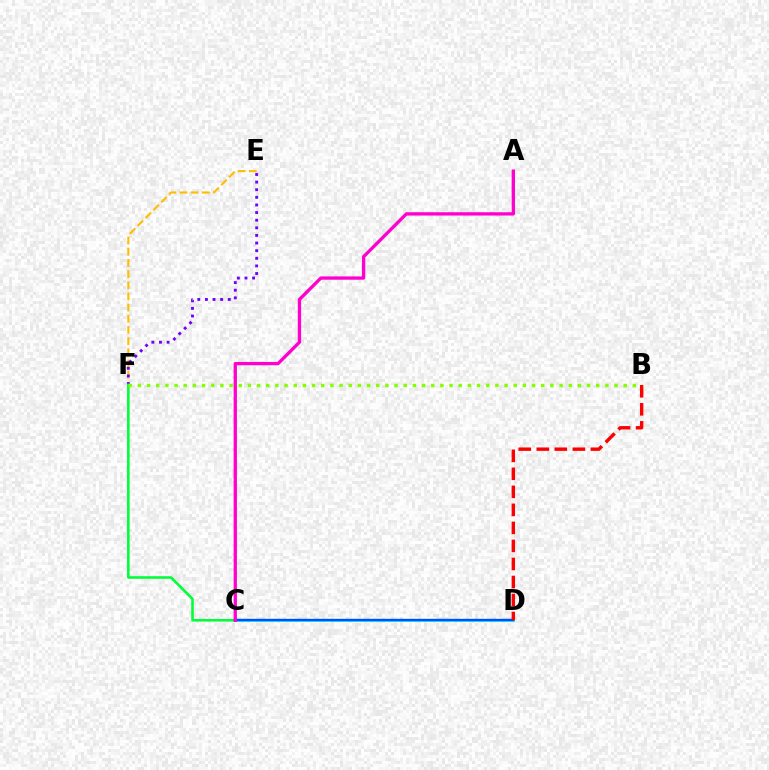{('E', 'F'): [{'color': '#ffbd00', 'line_style': 'dashed', 'thickness': 1.52}, {'color': '#7200ff', 'line_style': 'dotted', 'thickness': 2.07}], ('C', 'D'): [{'color': '#00fff6', 'line_style': 'solid', 'thickness': 2.11}, {'color': '#004bff', 'line_style': 'solid', 'thickness': 1.71}], ('C', 'F'): [{'color': '#00ff39', 'line_style': 'solid', 'thickness': 1.86}], ('B', 'F'): [{'color': '#84ff00', 'line_style': 'dotted', 'thickness': 2.49}], ('A', 'C'): [{'color': '#ff00cf', 'line_style': 'solid', 'thickness': 2.38}], ('B', 'D'): [{'color': '#ff0000', 'line_style': 'dashed', 'thickness': 2.45}]}